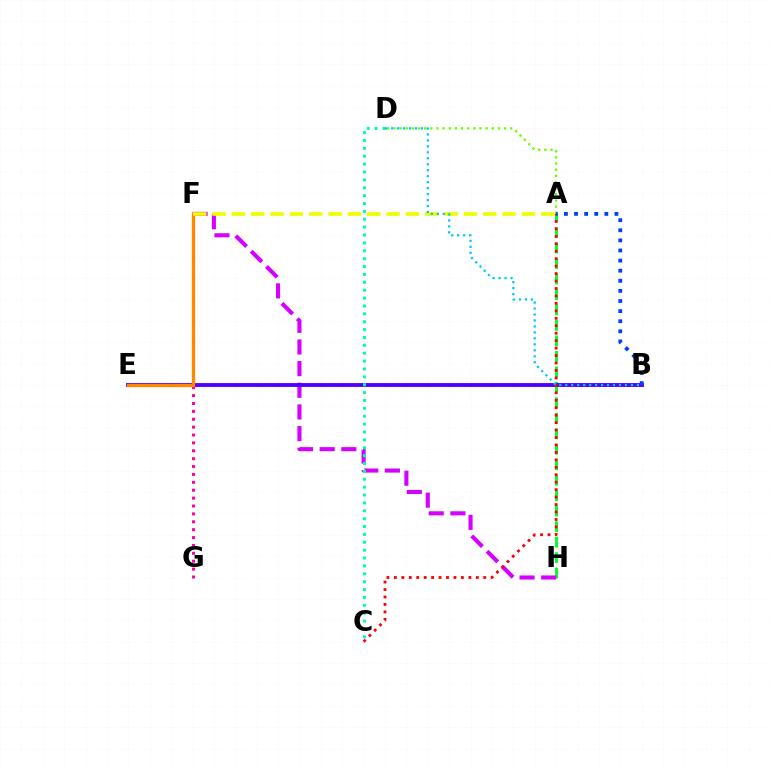{('A', 'H'): [{'color': '#00ff27', 'line_style': 'dashed', 'thickness': 2.1}], ('F', 'H'): [{'color': '#d600ff', 'line_style': 'dashed', 'thickness': 2.94}], ('A', 'D'): [{'color': '#66ff00', 'line_style': 'dotted', 'thickness': 1.67}], ('B', 'E'): [{'color': '#4f00ff', 'line_style': 'solid', 'thickness': 2.78}], ('A', 'C'): [{'color': '#ff0000', 'line_style': 'dotted', 'thickness': 2.02}], ('F', 'G'): [{'color': '#ff00a0', 'line_style': 'dotted', 'thickness': 2.14}], ('E', 'F'): [{'color': '#ff8800', 'line_style': 'solid', 'thickness': 2.4}], ('A', 'F'): [{'color': '#eeff00', 'line_style': 'dashed', 'thickness': 2.63}], ('C', 'D'): [{'color': '#00ffaf', 'line_style': 'dotted', 'thickness': 2.14}], ('B', 'D'): [{'color': '#00c7ff', 'line_style': 'dotted', 'thickness': 1.62}], ('A', 'B'): [{'color': '#003fff', 'line_style': 'dotted', 'thickness': 2.75}]}